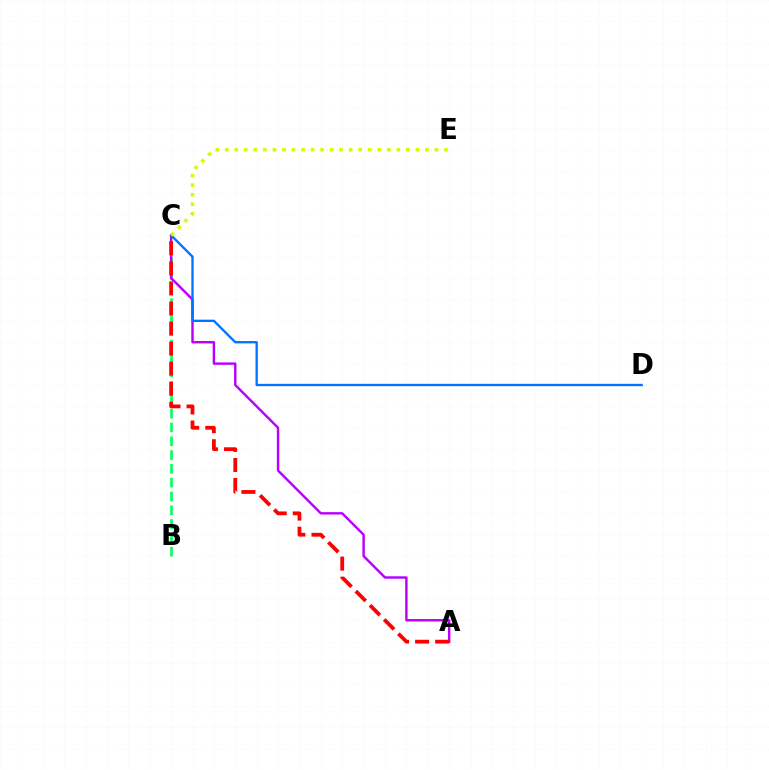{('B', 'C'): [{'color': '#00ff5c', 'line_style': 'dashed', 'thickness': 1.88}], ('A', 'C'): [{'color': '#b900ff', 'line_style': 'solid', 'thickness': 1.75}, {'color': '#ff0000', 'line_style': 'dashed', 'thickness': 2.73}], ('C', 'D'): [{'color': '#0074ff', 'line_style': 'solid', 'thickness': 1.68}], ('C', 'E'): [{'color': '#d1ff00', 'line_style': 'dotted', 'thickness': 2.59}]}